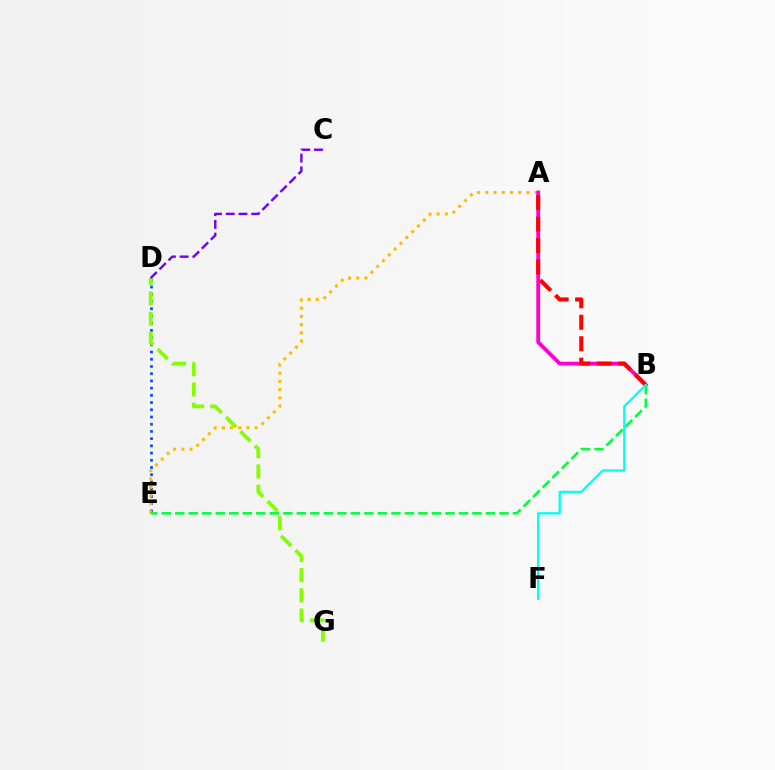{('D', 'E'): [{'color': '#004bff', 'line_style': 'dotted', 'thickness': 1.96}], ('D', 'G'): [{'color': '#84ff00', 'line_style': 'dashed', 'thickness': 2.75}], ('A', 'E'): [{'color': '#ffbd00', 'line_style': 'dotted', 'thickness': 2.23}], ('A', 'B'): [{'color': '#ff00cf', 'line_style': 'solid', 'thickness': 2.74}, {'color': '#ff0000', 'line_style': 'dashed', 'thickness': 2.91}], ('C', 'D'): [{'color': '#7200ff', 'line_style': 'dashed', 'thickness': 1.73}], ('B', 'E'): [{'color': '#00ff39', 'line_style': 'dashed', 'thickness': 1.84}], ('B', 'F'): [{'color': '#00fff6', 'line_style': 'solid', 'thickness': 1.69}]}